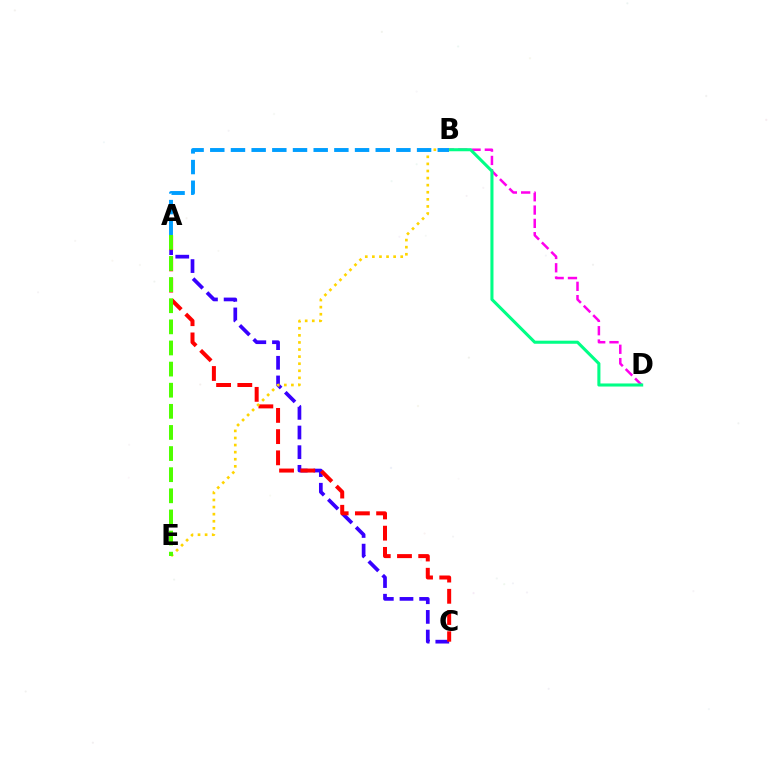{('B', 'D'): [{'color': '#ff00ed', 'line_style': 'dashed', 'thickness': 1.81}, {'color': '#00ff86', 'line_style': 'solid', 'thickness': 2.21}], ('A', 'C'): [{'color': '#3700ff', 'line_style': 'dashed', 'thickness': 2.67}, {'color': '#ff0000', 'line_style': 'dashed', 'thickness': 2.88}], ('B', 'E'): [{'color': '#ffd500', 'line_style': 'dotted', 'thickness': 1.93}], ('A', 'E'): [{'color': '#4fff00', 'line_style': 'dashed', 'thickness': 2.87}], ('A', 'B'): [{'color': '#009eff', 'line_style': 'dashed', 'thickness': 2.81}]}